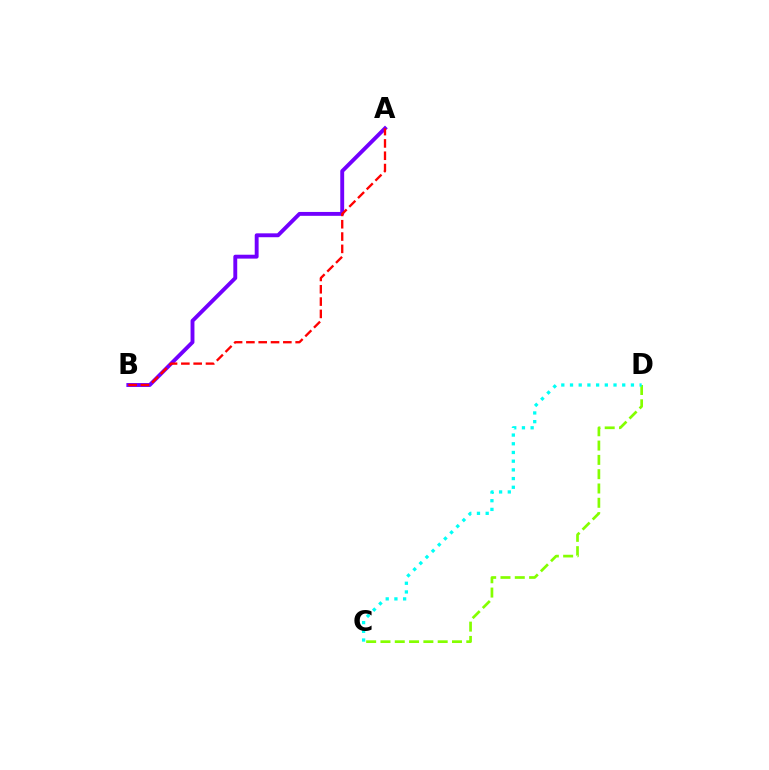{('C', 'D'): [{'color': '#84ff00', 'line_style': 'dashed', 'thickness': 1.94}, {'color': '#00fff6', 'line_style': 'dotted', 'thickness': 2.36}], ('A', 'B'): [{'color': '#7200ff', 'line_style': 'solid', 'thickness': 2.8}, {'color': '#ff0000', 'line_style': 'dashed', 'thickness': 1.67}]}